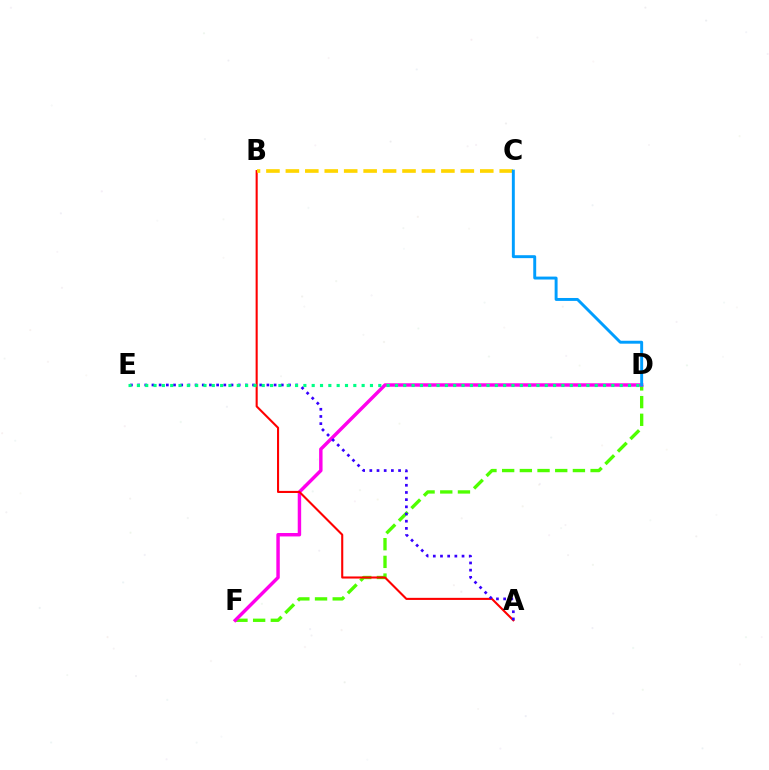{('D', 'F'): [{'color': '#4fff00', 'line_style': 'dashed', 'thickness': 2.4}, {'color': '#ff00ed', 'line_style': 'solid', 'thickness': 2.47}], ('A', 'B'): [{'color': '#ff0000', 'line_style': 'solid', 'thickness': 1.51}], ('B', 'C'): [{'color': '#ffd500', 'line_style': 'dashed', 'thickness': 2.64}], ('A', 'E'): [{'color': '#3700ff', 'line_style': 'dotted', 'thickness': 1.95}], ('C', 'D'): [{'color': '#009eff', 'line_style': 'solid', 'thickness': 2.11}], ('D', 'E'): [{'color': '#00ff86', 'line_style': 'dotted', 'thickness': 2.26}]}